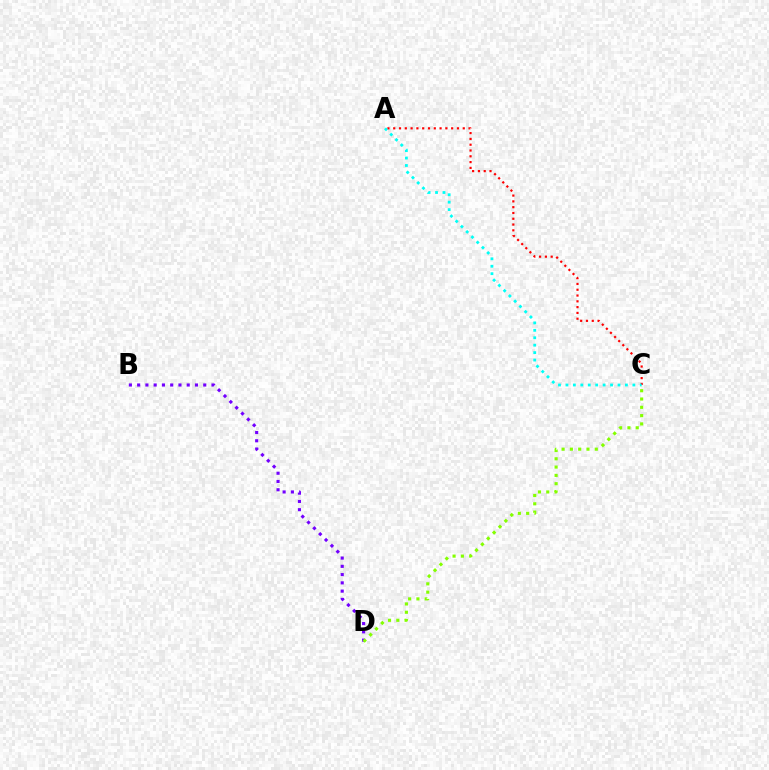{('A', 'C'): [{'color': '#ff0000', 'line_style': 'dotted', 'thickness': 1.57}, {'color': '#00fff6', 'line_style': 'dotted', 'thickness': 2.02}], ('B', 'D'): [{'color': '#7200ff', 'line_style': 'dotted', 'thickness': 2.25}], ('C', 'D'): [{'color': '#84ff00', 'line_style': 'dotted', 'thickness': 2.26}]}